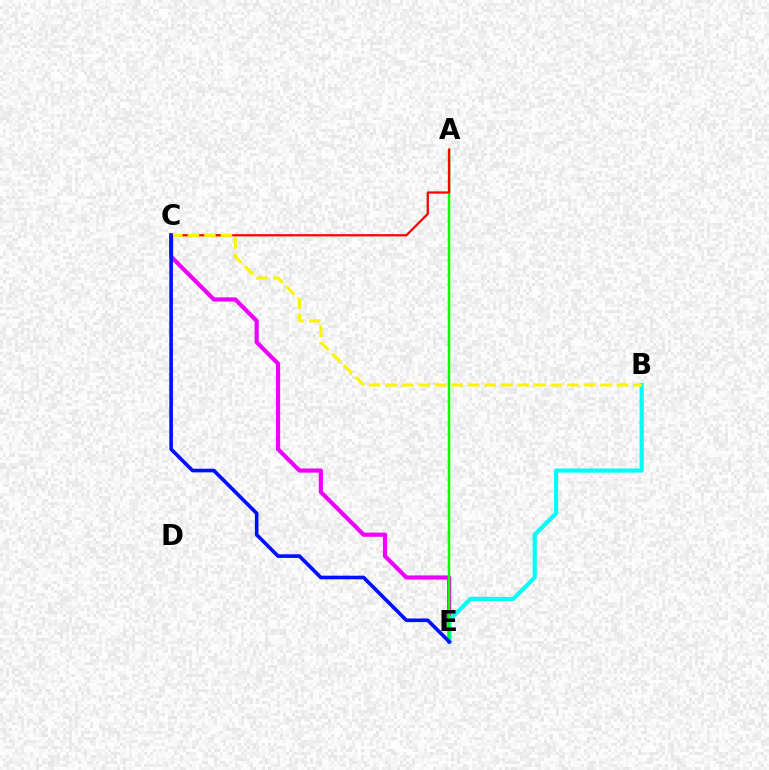{('C', 'E'): [{'color': '#ee00ff', 'line_style': 'solid', 'thickness': 2.99}, {'color': '#0010ff', 'line_style': 'solid', 'thickness': 2.62}], ('B', 'E'): [{'color': '#00fff6', 'line_style': 'solid', 'thickness': 2.98}], ('A', 'E'): [{'color': '#08ff00', 'line_style': 'solid', 'thickness': 1.78}], ('A', 'C'): [{'color': '#ff0000', 'line_style': 'solid', 'thickness': 1.62}], ('B', 'C'): [{'color': '#fcf500', 'line_style': 'dashed', 'thickness': 2.24}]}